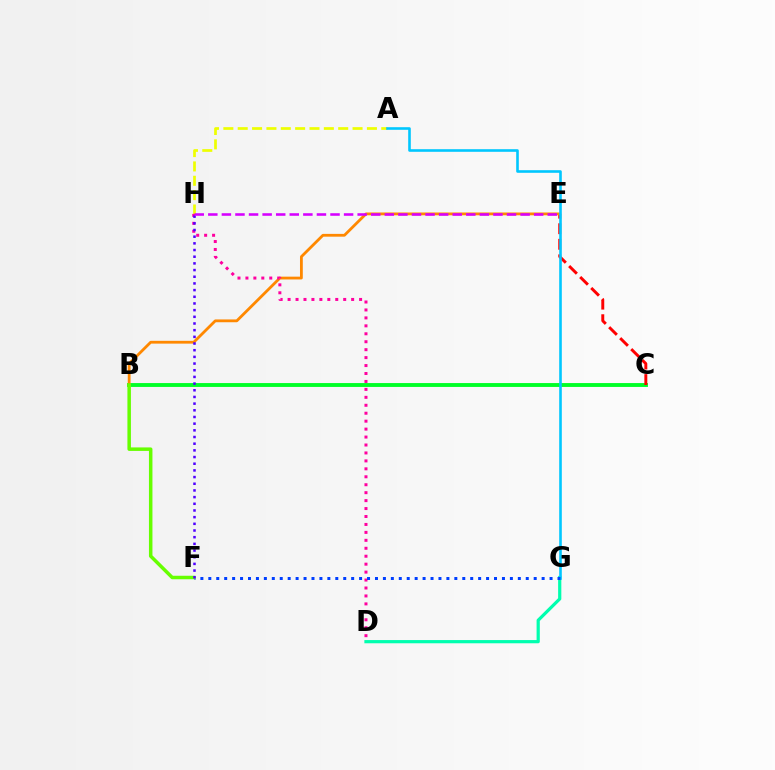{('B', 'C'): [{'color': '#00ff27', 'line_style': 'solid', 'thickness': 2.79}], ('C', 'E'): [{'color': '#ff0000', 'line_style': 'dashed', 'thickness': 2.11}], ('A', 'H'): [{'color': '#eeff00', 'line_style': 'dashed', 'thickness': 1.95}], ('D', 'G'): [{'color': '#00ffaf', 'line_style': 'solid', 'thickness': 2.31}], ('B', 'E'): [{'color': '#ff8800', 'line_style': 'solid', 'thickness': 2.02}], ('D', 'H'): [{'color': '#ff00a0', 'line_style': 'dotted', 'thickness': 2.16}], ('A', 'G'): [{'color': '#00c7ff', 'line_style': 'solid', 'thickness': 1.88}], ('F', 'G'): [{'color': '#003fff', 'line_style': 'dotted', 'thickness': 2.16}], ('B', 'F'): [{'color': '#66ff00', 'line_style': 'solid', 'thickness': 2.51}], ('F', 'H'): [{'color': '#4f00ff', 'line_style': 'dotted', 'thickness': 1.81}], ('E', 'H'): [{'color': '#d600ff', 'line_style': 'dashed', 'thickness': 1.84}]}